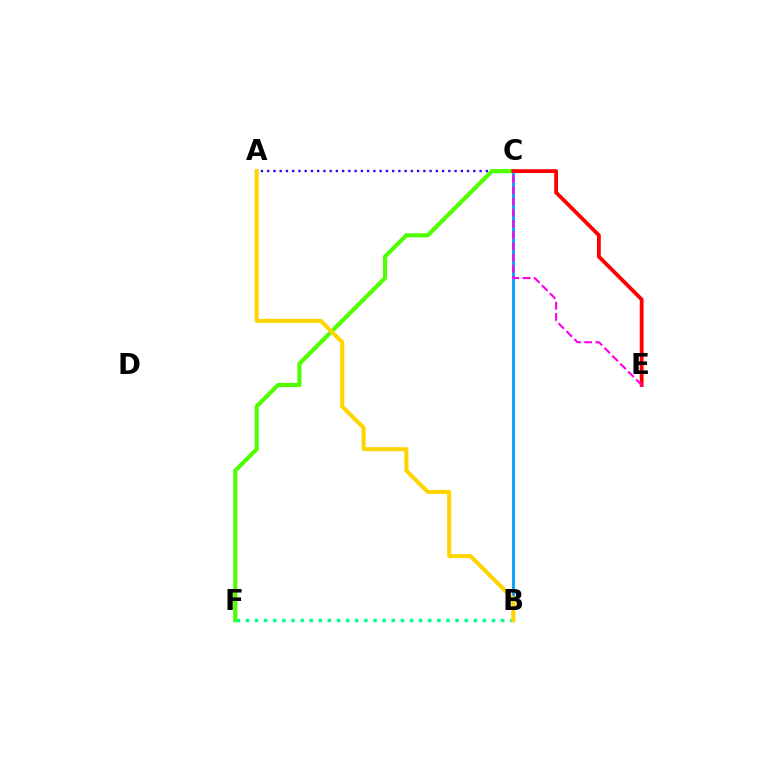{('A', 'C'): [{'color': '#3700ff', 'line_style': 'dotted', 'thickness': 1.7}], ('C', 'F'): [{'color': '#4fff00', 'line_style': 'solid', 'thickness': 2.97}], ('B', 'C'): [{'color': '#009eff', 'line_style': 'solid', 'thickness': 2.01}], ('B', 'F'): [{'color': '#00ff86', 'line_style': 'dotted', 'thickness': 2.48}], ('C', 'E'): [{'color': '#ff0000', 'line_style': 'solid', 'thickness': 2.74}, {'color': '#ff00ed', 'line_style': 'dashed', 'thickness': 1.52}], ('A', 'B'): [{'color': '#ffd500', 'line_style': 'solid', 'thickness': 2.92}]}